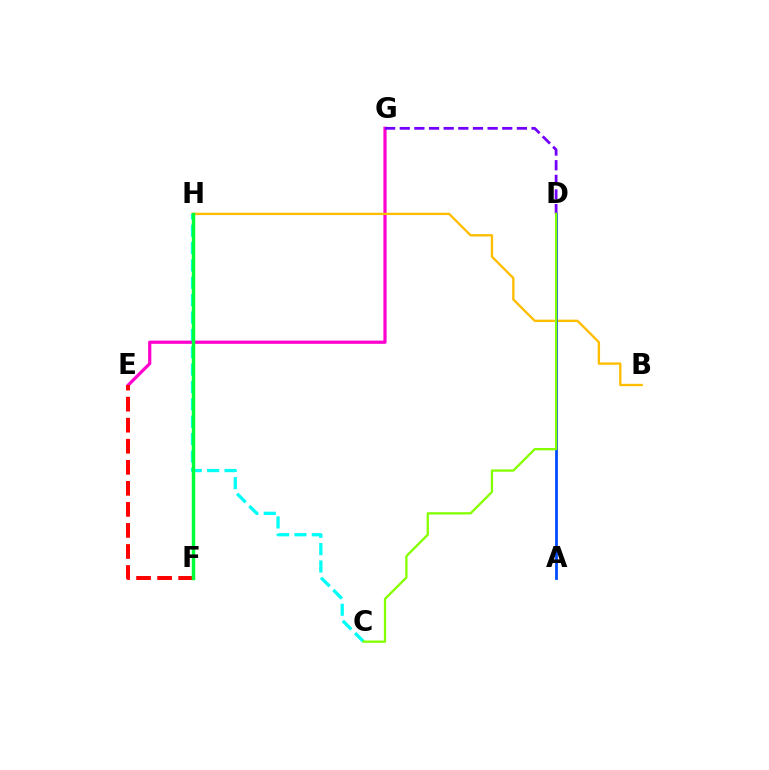{('E', 'G'): [{'color': '#ff00cf', 'line_style': 'solid', 'thickness': 2.31}], ('B', 'H'): [{'color': '#ffbd00', 'line_style': 'solid', 'thickness': 1.69}], ('E', 'F'): [{'color': '#ff0000', 'line_style': 'dashed', 'thickness': 2.86}], ('D', 'G'): [{'color': '#7200ff', 'line_style': 'dashed', 'thickness': 1.99}], ('A', 'D'): [{'color': '#004bff', 'line_style': 'solid', 'thickness': 2.0}], ('C', 'H'): [{'color': '#00fff6', 'line_style': 'dashed', 'thickness': 2.36}], ('F', 'H'): [{'color': '#00ff39', 'line_style': 'solid', 'thickness': 2.48}], ('C', 'D'): [{'color': '#84ff00', 'line_style': 'solid', 'thickness': 1.65}]}